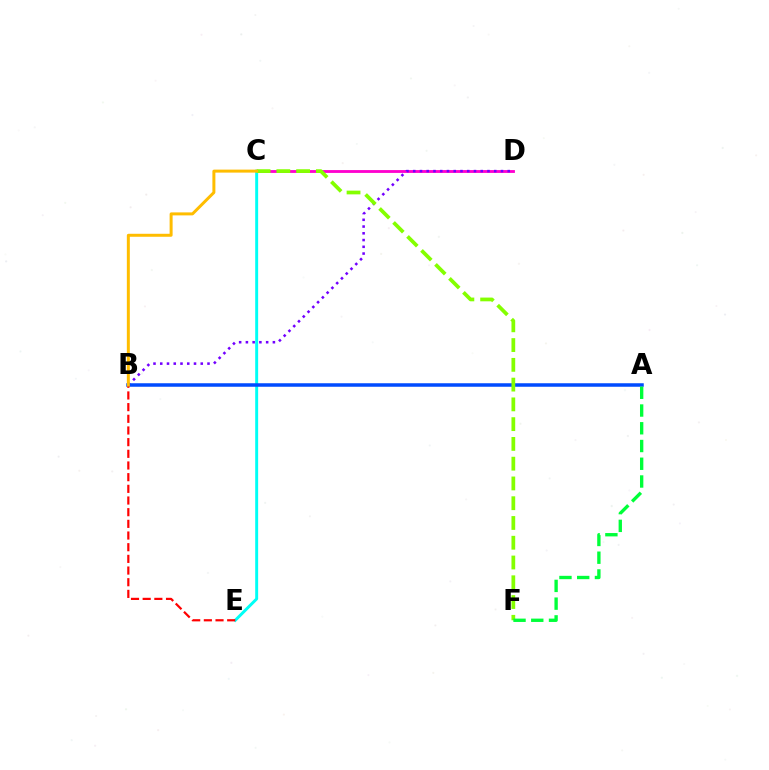{('C', 'D'): [{'color': '#ff00cf', 'line_style': 'solid', 'thickness': 2.04}], ('C', 'E'): [{'color': '#00fff6', 'line_style': 'solid', 'thickness': 2.12}], ('B', 'D'): [{'color': '#7200ff', 'line_style': 'dotted', 'thickness': 1.83}], ('A', 'B'): [{'color': '#004bff', 'line_style': 'solid', 'thickness': 2.53}], ('B', 'E'): [{'color': '#ff0000', 'line_style': 'dashed', 'thickness': 1.59}], ('C', 'F'): [{'color': '#84ff00', 'line_style': 'dashed', 'thickness': 2.69}], ('B', 'C'): [{'color': '#ffbd00', 'line_style': 'solid', 'thickness': 2.15}], ('A', 'F'): [{'color': '#00ff39', 'line_style': 'dashed', 'thickness': 2.41}]}